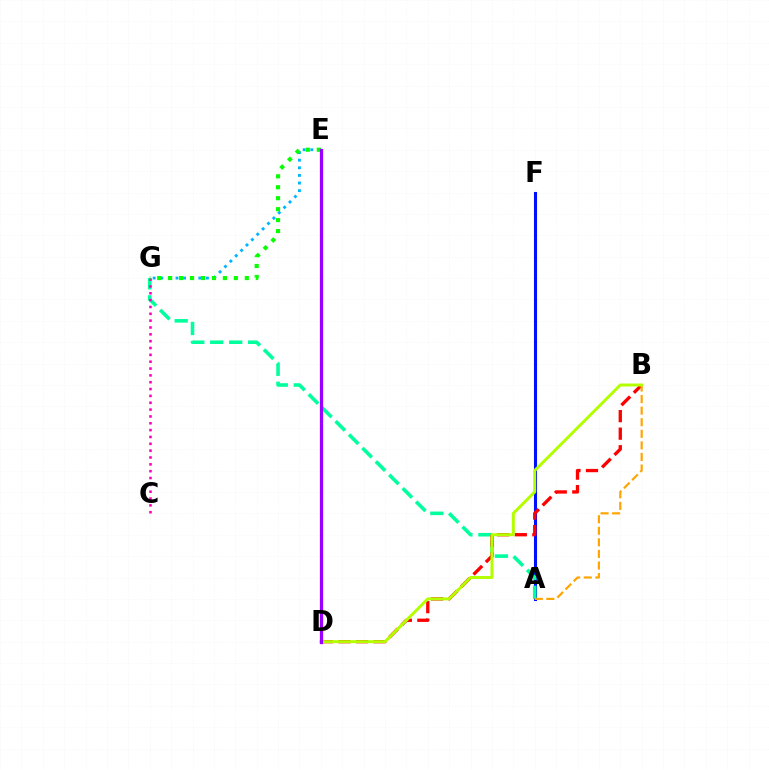{('A', 'F'): [{'color': '#0010ff', 'line_style': 'solid', 'thickness': 2.22}], ('A', 'G'): [{'color': '#00ff9d', 'line_style': 'dashed', 'thickness': 2.58}], ('E', 'G'): [{'color': '#00b5ff', 'line_style': 'dotted', 'thickness': 2.07}, {'color': '#08ff00', 'line_style': 'dotted', 'thickness': 2.98}], ('C', 'G'): [{'color': '#ff00bd', 'line_style': 'dotted', 'thickness': 1.86}], ('B', 'D'): [{'color': '#ff0000', 'line_style': 'dashed', 'thickness': 2.38}, {'color': '#b3ff00', 'line_style': 'solid', 'thickness': 2.13}], ('A', 'B'): [{'color': '#ffa500', 'line_style': 'dashed', 'thickness': 1.57}], ('D', 'E'): [{'color': '#9b00ff', 'line_style': 'solid', 'thickness': 2.34}]}